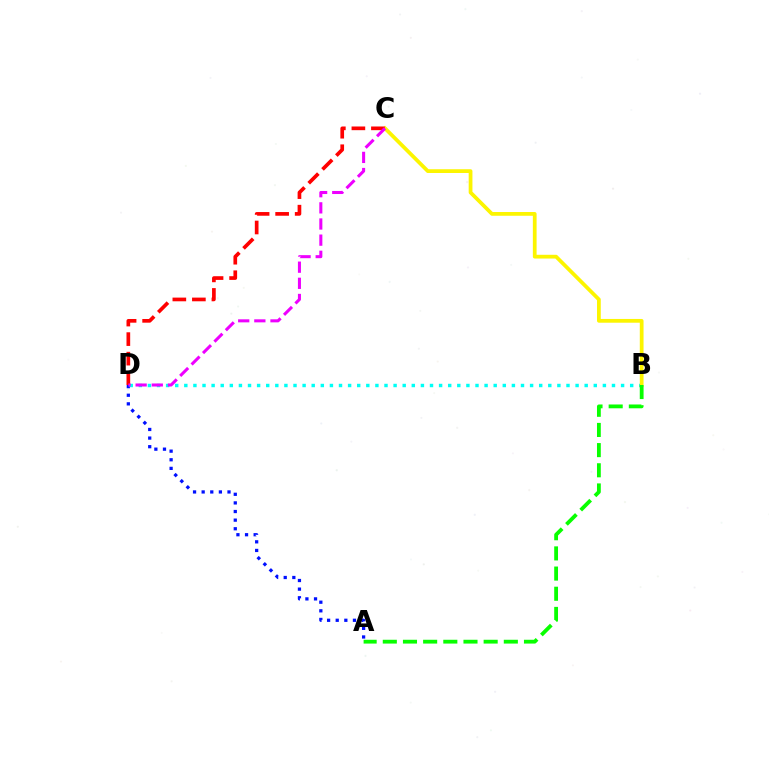{('A', 'D'): [{'color': '#0010ff', 'line_style': 'dotted', 'thickness': 2.34}], ('B', 'D'): [{'color': '#00fff6', 'line_style': 'dotted', 'thickness': 2.47}], ('B', 'C'): [{'color': '#fcf500', 'line_style': 'solid', 'thickness': 2.7}], ('C', 'D'): [{'color': '#ff0000', 'line_style': 'dashed', 'thickness': 2.65}, {'color': '#ee00ff', 'line_style': 'dashed', 'thickness': 2.19}], ('A', 'B'): [{'color': '#08ff00', 'line_style': 'dashed', 'thickness': 2.74}]}